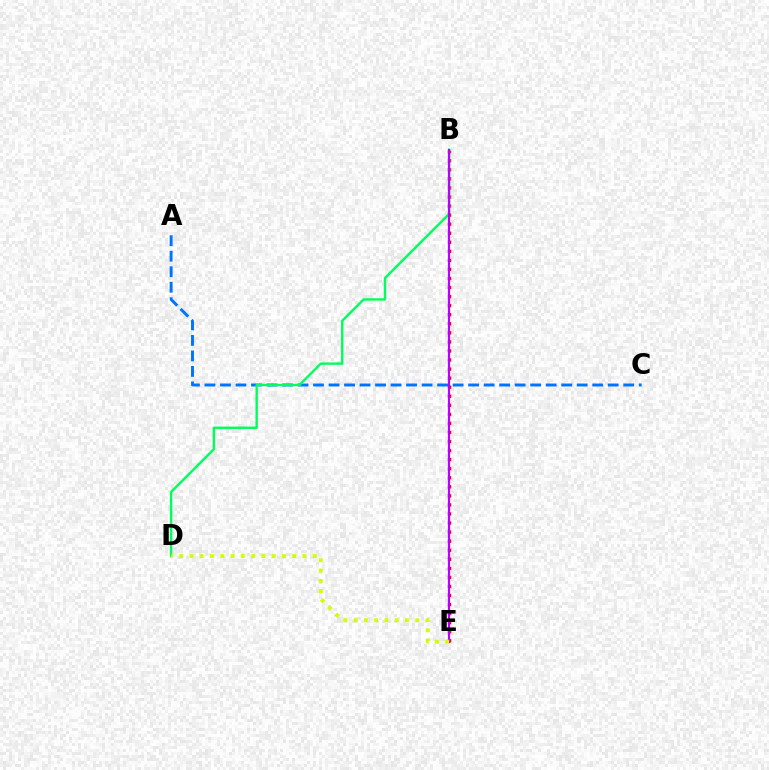{('A', 'C'): [{'color': '#0074ff', 'line_style': 'dashed', 'thickness': 2.11}], ('B', 'E'): [{'color': '#ff0000', 'line_style': 'dotted', 'thickness': 2.46}, {'color': '#b900ff', 'line_style': 'solid', 'thickness': 1.57}], ('B', 'D'): [{'color': '#00ff5c', 'line_style': 'solid', 'thickness': 1.72}], ('D', 'E'): [{'color': '#d1ff00', 'line_style': 'dotted', 'thickness': 2.79}]}